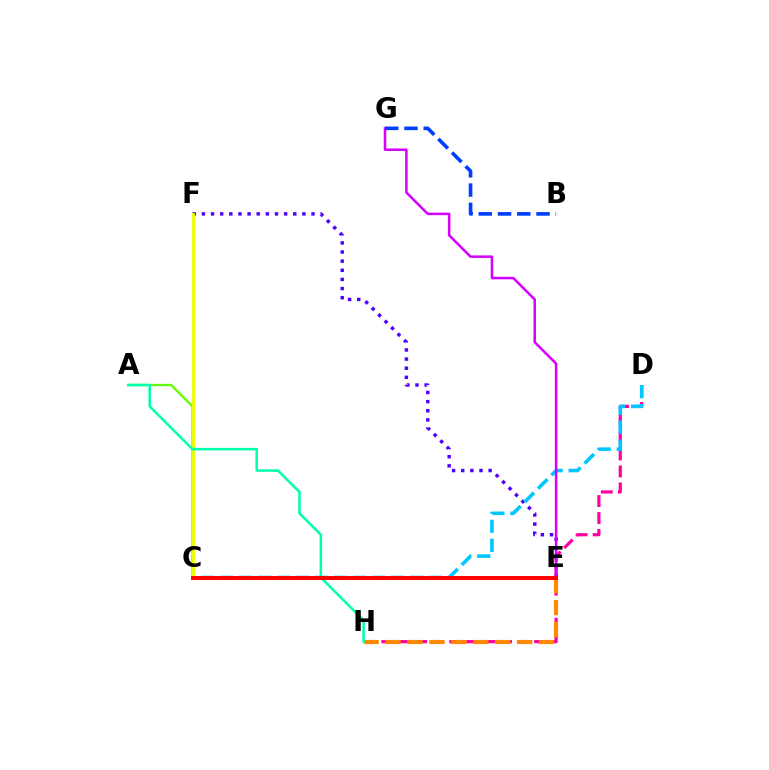{('E', 'F'): [{'color': '#4f00ff', 'line_style': 'dotted', 'thickness': 2.48}], ('D', 'H'): [{'color': '#ff00a0', 'line_style': 'dashed', 'thickness': 2.31}], ('C', 'E'): [{'color': '#00ff27', 'line_style': 'dotted', 'thickness': 2.3}, {'color': '#ff0000', 'line_style': 'solid', 'thickness': 2.84}], ('E', 'H'): [{'color': '#ff8800', 'line_style': 'dashed', 'thickness': 2.98}], ('C', 'D'): [{'color': '#00c7ff', 'line_style': 'dashed', 'thickness': 2.58}], ('E', 'G'): [{'color': '#d600ff', 'line_style': 'solid', 'thickness': 1.82}], ('B', 'G'): [{'color': '#003fff', 'line_style': 'dashed', 'thickness': 2.62}], ('A', 'C'): [{'color': '#66ff00', 'line_style': 'solid', 'thickness': 1.68}], ('C', 'F'): [{'color': '#eeff00', 'line_style': 'solid', 'thickness': 2.08}], ('A', 'H'): [{'color': '#00ffaf', 'line_style': 'solid', 'thickness': 1.82}]}